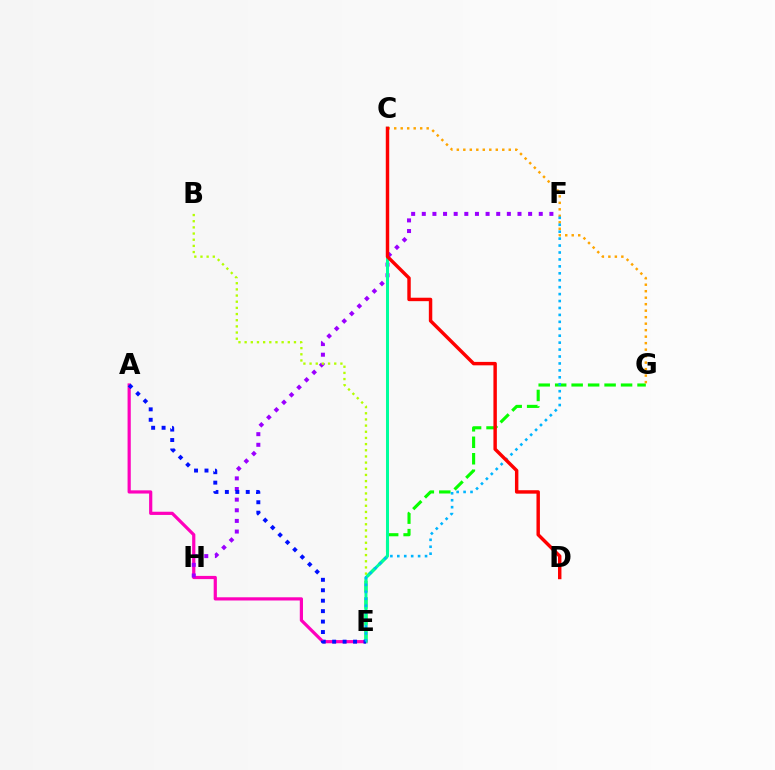{('A', 'E'): [{'color': '#ff00bd', 'line_style': 'solid', 'thickness': 2.3}, {'color': '#0010ff', 'line_style': 'dotted', 'thickness': 2.84}], ('F', 'H'): [{'color': '#9b00ff', 'line_style': 'dotted', 'thickness': 2.89}], ('E', 'G'): [{'color': '#08ff00', 'line_style': 'dashed', 'thickness': 2.24}], ('B', 'E'): [{'color': '#b3ff00', 'line_style': 'dotted', 'thickness': 1.68}], ('C', 'E'): [{'color': '#00ff9d', 'line_style': 'solid', 'thickness': 2.17}], ('C', 'G'): [{'color': '#ffa500', 'line_style': 'dotted', 'thickness': 1.76}], ('E', 'F'): [{'color': '#00b5ff', 'line_style': 'dotted', 'thickness': 1.88}], ('C', 'D'): [{'color': '#ff0000', 'line_style': 'solid', 'thickness': 2.47}]}